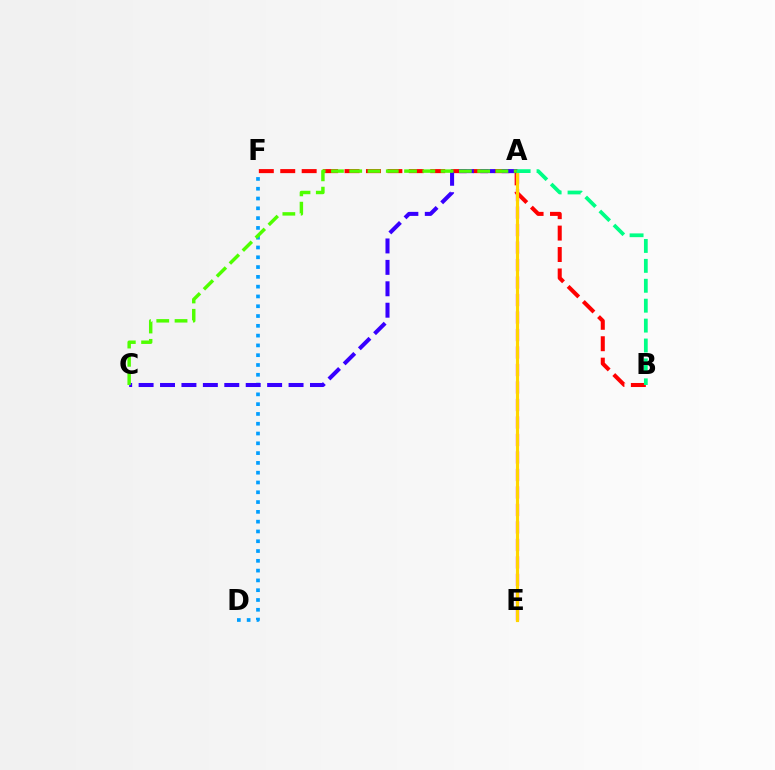{('B', 'F'): [{'color': '#ff0000', 'line_style': 'dashed', 'thickness': 2.91}], ('A', 'E'): [{'color': '#ff00ed', 'line_style': 'dashed', 'thickness': 2.38}, {'color': '#ffd500', 'line_style': 'solid', 'thickness': 2.28}], ('D', 'F'): [{'color': '#009eff', 'line_style': 'dotted', 'thickness': 2.66}], ('A', 'C'): [{'color': '#3700ff', 'line_style': 'dashed', 'thickness': 2.91}, {'color': '#4fff00', 'line_style': 'dashed', 'thickness': 2.48}], ('A', 'B'): [{'color': '#00ff86', 'line_style': 'dashed', 'thickness': 2.71}]}